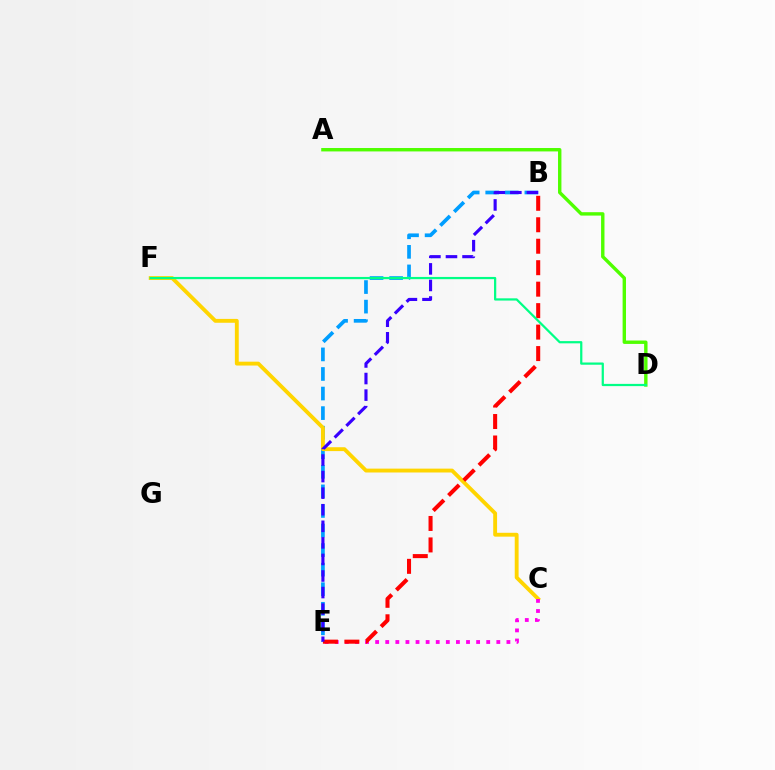{('B', 'E'): [{'color': '#009eff', 'line_style': 'dashed', 'thickness': 2.66}, {'color': '#ff0000', 'line_style': 'dashed', 'thickness': 2.92}, {'color': '#3700ff', 'line_style': 'dashed', 'thickness': 2.25}], ('C', 'F'): [{'color': '#ffd500', 'line_style': 'solid', 'thickness': 2.78}], ('C', 'E'): [{'color': '#ff00ed', 'line_style': 'dotted', 'thickness': 2.74}], ('A', 'D'): [{'color': '#4fff00', 'line_style': 'solid', 'thickness': 2.45}], ('D', 'F'): [{'color': '#00ff86', 'line_style': 'solid', 'thickness': 1.61}]}